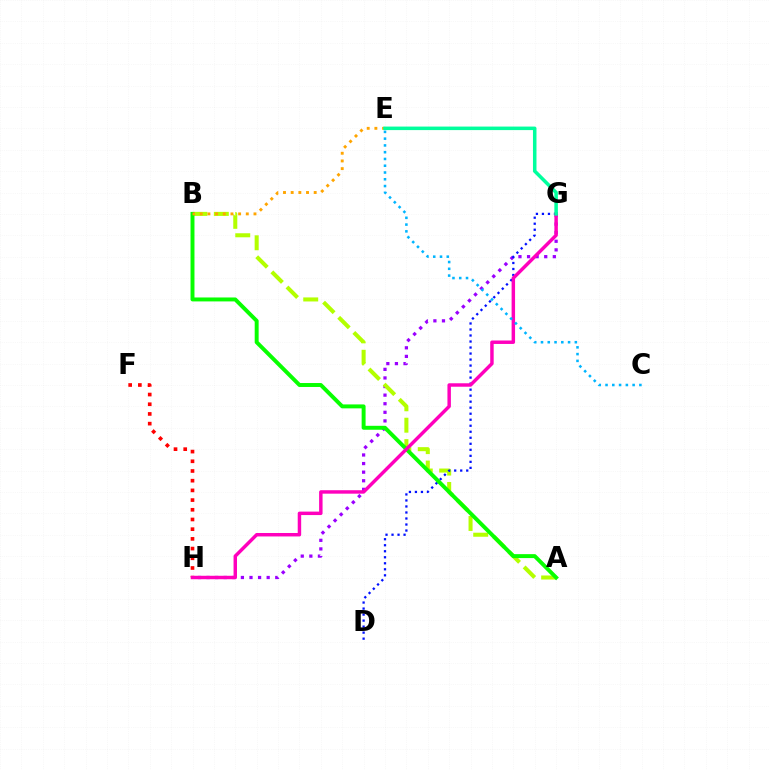{('G', 'H'): [{'color': '#9b00ff', 'line_style': 'dotted', 'thickness': 2.33}, {'color': '#ff00bd', 'line_style': 'solid', 'thickness': 2.49}], ('F', 'H'): [{'color': '#ff0000', 'line_style': 'dotted', 'thickness': 2.64}], ('A', 'B'): [{'color': '#b3ff00', 'line_style': 'dashed', 'thickness': 2.91}, {'color': '#08ff00', 'line_style': 'solid', 'thickness': 2.84}], ('D', 'G'): [{'color': '#0010ff', 'line_style': 'dotted', 'thickness': 1.63}], ('C', 'E'): [{'color': '#00b5ff', 'line_style': 'dotted', 'thickness': 1.84}], ('B', 'E'): [{'color': '#ffa500', 'line_style': 'dotted', 'thickness': 2.09}], ('E', 'G'): [{'color': '#00ff9d', 'line_style': 'solid', 'thickness': 2.53}]}